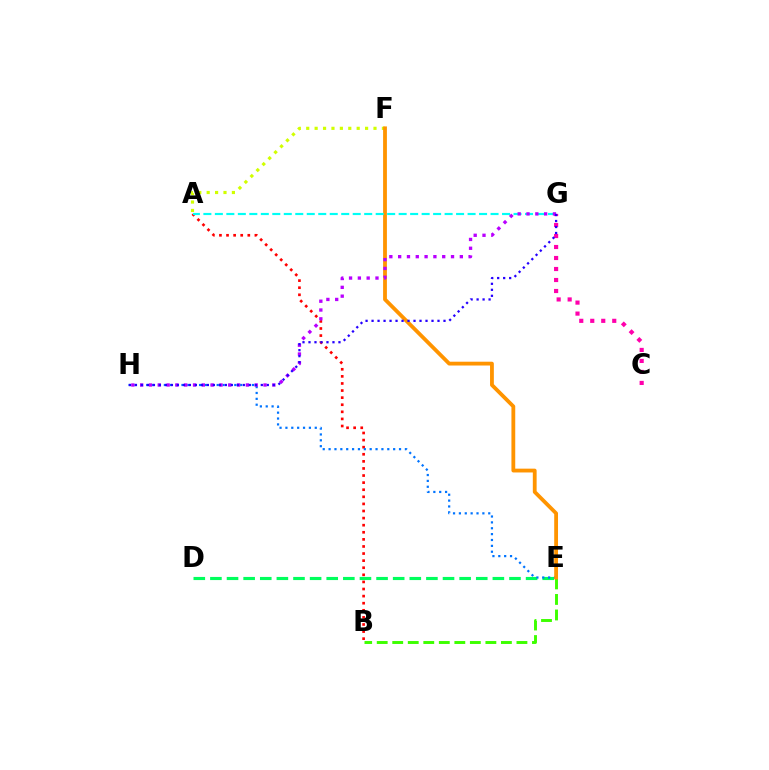{('A', 'B'): [{'color': '#ff0000', 'line_style': 'dotted', 'thickness': 1.93}], ('D', 'E'): [{'color': '#00ff5c', 'line_style': 'dashed', 'thickness': 2.26}], ('A', 'F'): [{'color': '#d1ff00', 'line_style': 'dotted', 'thickness': 2.28}], ('E', 'H'): [{'color': '#0074ff', 'line_style': 'dotted', 'thickness': 1.59}], ('B', 'E'): [{'color': '#3dff00', 'line_style': 'dashed', 'thickness': 2.11}], ('E', 'F'): [{'color': '#ff9400', 'line_style': 'solid', 'thickness': 2.74}], ('A', 'G'): [{'color': '#00fff6', 'line_style': 'dashed', 'thickness': 1.56}], ('C', 'G'): [{'color': '#ff00ac', 'line_style': 'dotted', 'thickness': 2.99}], ('G', 'H'): [{'color': '#b900ff', 'line_style': 'dotted', 'thickness': 2.39}, {'color': '#2500ff', 'line_style': 'dotted', 'thickness': 1.63}]}